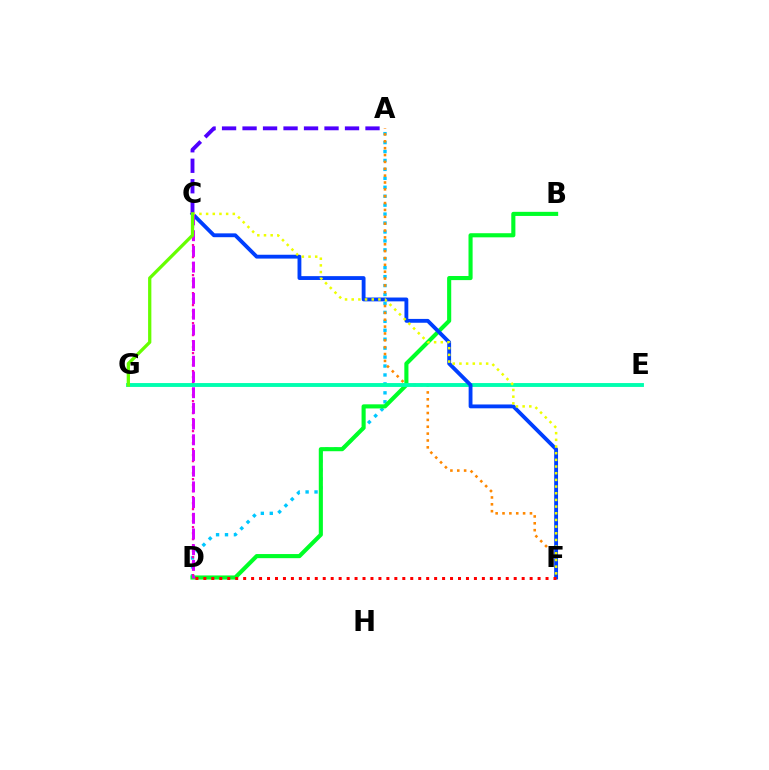{('A', 'D'): [{'color': '#00c7ff', 'line_style': 'dotted', 'thickness': 2.43}], ('A', 'F'): [{'color': '#ff8800', 'line_style': 'dotted', 'thickness': 1.86}], ('B', 'D'): [{'color': '#00ff27', 'line_style': 'solid', 'thickness': 2.96}], ('C', 'D'): [{'color': '#ff00a0', 'line_style': 'dotted', 'thickness': 1.63}, {'color': '#d600ff', 'line_style': 'dashed', 'thickness': 2.13}], ('E', 'G'): [{'color': '#00ffaf', 'line_style': 'solid', 'thickness': 2.79}], ('C', 'F'): [{'color': '#003fff', 'line_style': 'solid', 'thickness': 2.77}, {'color': '#eeff00', 'line_style': 'dotted', 'thickness': 1.81}], ('A', 'C'): [{'color': '#4f00ff', 'line_style': 'dashed', 'thickness': 2.78}], ('D', 'F'): [{'color': '#ff0000', 'line_style': 'dotted', 'thickness': 2.16}], ('C', 'G'): [{'color': '#66ff00', 'line_style': 'solid', 'thickness': 2.35}]}